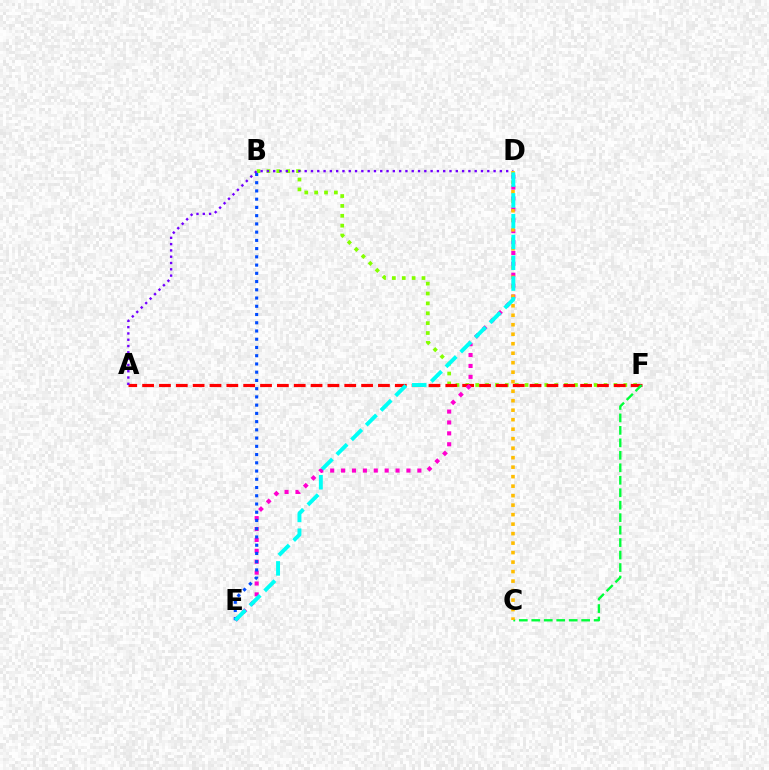{('B', 'F'): [{'color': '#84ff00', 'line_style': 'dotted', 'thickness': 2.68}], ('A', 'F'): [{'color': '#ff0000', 'line_style': 'dashed', 'thickness': 2.29}], ('D', 'E'): [{'color': '#ff00cf', 'line_style': 'dotted', 'thickness': 2.96}, {'color': '#00fff6', 'line_style': 'dashed', 'thickness': 2.82}], ('B', 'E'): [{'color': '#004bff', 'line_style': 'dotted', 'thickness': 2.24}], ('A', 'D'): [{'color': '#7200ff', 'line_style': 'dotted', 'thickness': 1.71}], ('C', 'F'): [{'color': '#00ff39', 'line_style': 'dashed', 'thickness': 1.69}], ('C', 'D'): [{'color': '#ffbd00', 'line_style': 'dotted', 'thickness': 2.58}]}